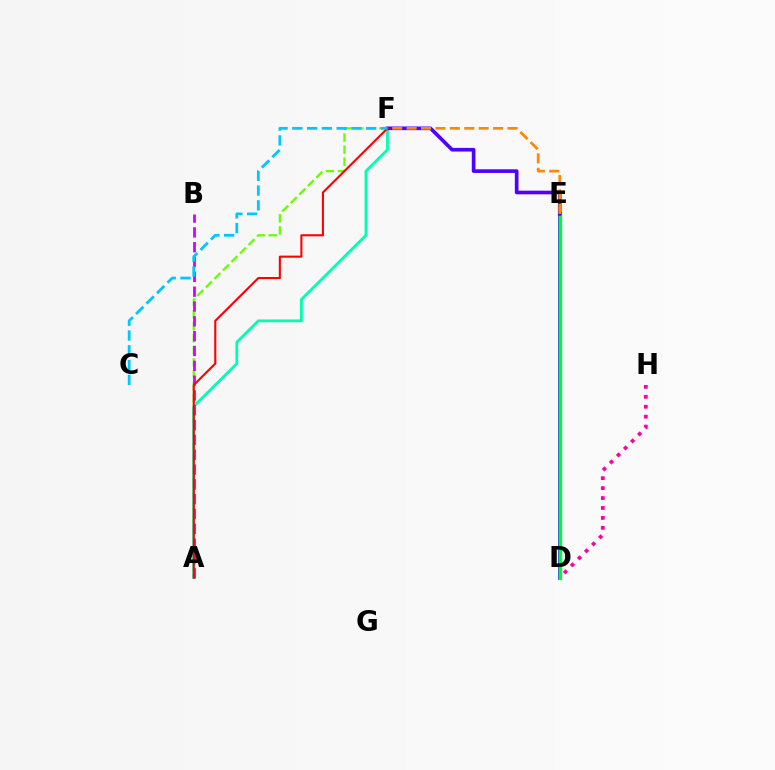{('A', 'F'): [{'color': '#66ff00', 'line_style': 'dashed', 'thickness': 1.63}, {'color': '#00ffaf', 'line_style': 'solid', 'thickness': 2.02}, {'color': '#ff0000', 'line_style': 'solid', 'thickness': 1.51}], ('D', 'E'): [{'color': '#eeff00', 'line_style': 'solid', 'thickness': 2.64}, {'color': '#003fff', 'line_style': 'solid', 'thickness': 2.62}, {'color': '#00ff27', 'line_style': 'solid', 'thickness': 2.33}], ('E', 'F'): [{'color': '#4f00ff', 'line_style': 'solid', 'thickness': 2.62}, {'color': '#ff8800', 'line_style': 'dashed', 'thickness': 1.96}], ('A', 'B'): [{'color': '#d600ff', 'line_style': 'dashed', 'thickness': 2.01}], ('C', 'F'): [{'color': '#00c7ff', 'line_style': 'dashed', 'thickness': 2.01}], ('D', 'H'): [{'color': '#ff00a0', 'line_style': 'dotted', 'thickness': 2.7}]}